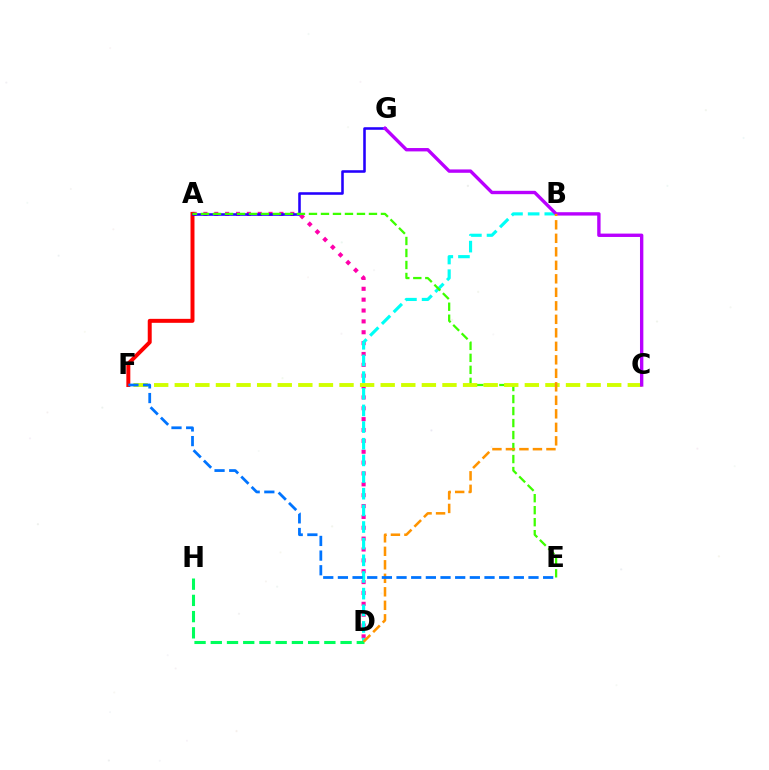{('A', 'D'): [{'color': '#ff00ac', 'line_style': 'dotted', 'thickness': 2.95}], ('B', 'D'): [{'color': '#00fff6', 'line_style': 'dashed', 'thickness': 2.26}, {'color': '#ff9400', 'line_style': 'dashed', 'thickness': 1.83}], ('A', 'F'): [{'color': '#ff0000', 'line_style': 'solid', 'thickness': 2.86}], ('A', 'G'): [{'color': '#2500ff', 'line_style': 'solid', 'thickness': 1.84}], ('D', 'H'): [{'color': '#00ff5c', 'line_style': 'dashed', 'thickness': 2.2}], ('A', 'E'): [{'color': '#3dff00', 'line_style': 'dashed', 'thickness': 1.63}], ('C', 'F'): [{'color': '#d1ff00', 'line_style': 'dashed', 'thickness': 2.8}], ('C', 'G'): [{'color': '#b900ff', 'line_style': 'solid', 'thickness': 2.42}], ('E', 'F'): [{'color': '#0074ff', 'line_style': 'dashed', 'thickness': 1.99}]}